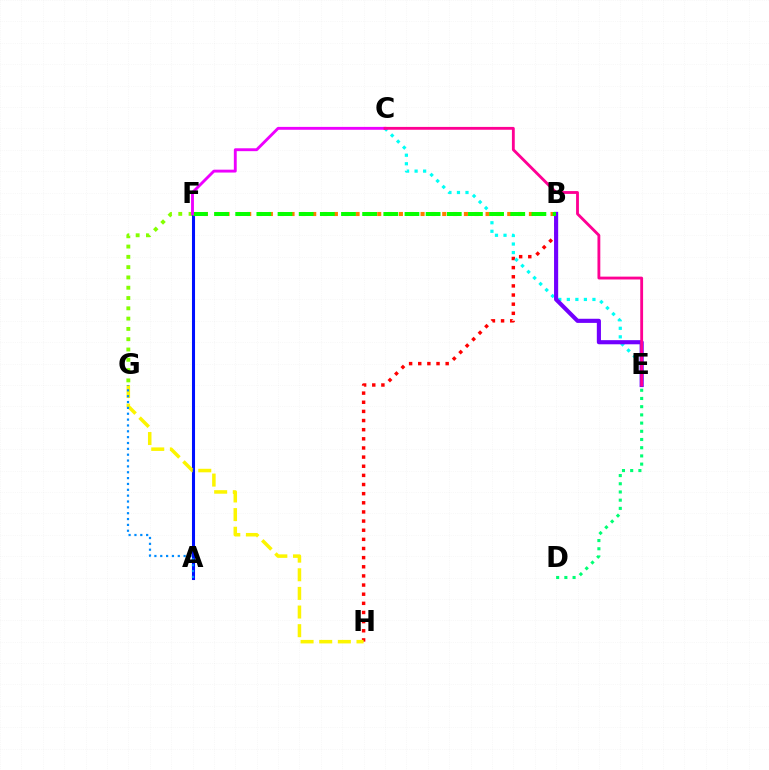{('B', 'H'): [{'color': '#ff0000', 'line_style': 'dotted', 'thickness': 2.48}], ('C', 'E'): [{'color': '#00fff6', 'line_style': 'dotted', 'thickness': 2.32}, {'color': '#ff0094', 'line_style': 'solid', 'thickness': 2.05}], ('B', 'E'): [{'color': '#7200ff', 'line_style': 'solid', 'thickness': 2.97}], ('F', 'G'): [{'color': '#84ff00', 'line_style': 'dotted', 'thickness': 2.8}], ('A', 'F'): [{'color': '#0010ff', 'line_style': 'solid', 'thickness': 2.21}], ('B', 'F'): [{'color': '#ff7c00', 'line_style': 'dotted', 'thickness': 2.94}, {'color': '#08ff00', 'line_style': 'dashed', 'thickness': 2.87}], ('G', 'H'): [{'color': '#fcf500', 'line_style': 'dashed', 'thickness': 2.53}], ('A', 'G'): [{'color': '#008cff', 'line_style': 'dotted', 'thickness': 1.59}], ('C', 'F'): [{'color': '#ee00ff', 'line_style': 'solid', 'thickness': 2.07}], ('D', 'E'): [{'color': '#00ff74', 'line_style': 'dotted', 'thickness': 2.23}]}